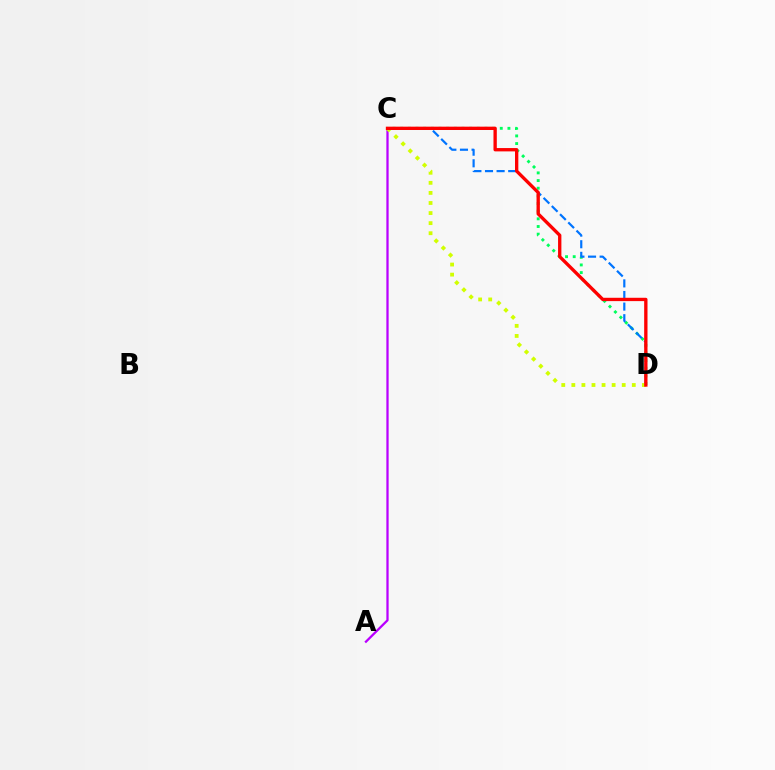{('C', 'D'): [{'color': '#00ff5c', 'line_style': 'dotted', 'thickness': 2.08}, {'color': '#0074ff', 'line_style': 'dashed', 'thickness': 1.58}, {'color': '#d1ff00', 'line_style': 'dotted', 'thickness': 2.74}, {'color': '#ff0000', 'line_style': 'solid', 'thickness': 2.4}], ('A', 'C'): [{'color': '#b900ff', 'line_style': 'solid', 'thickness': 1.63}]}